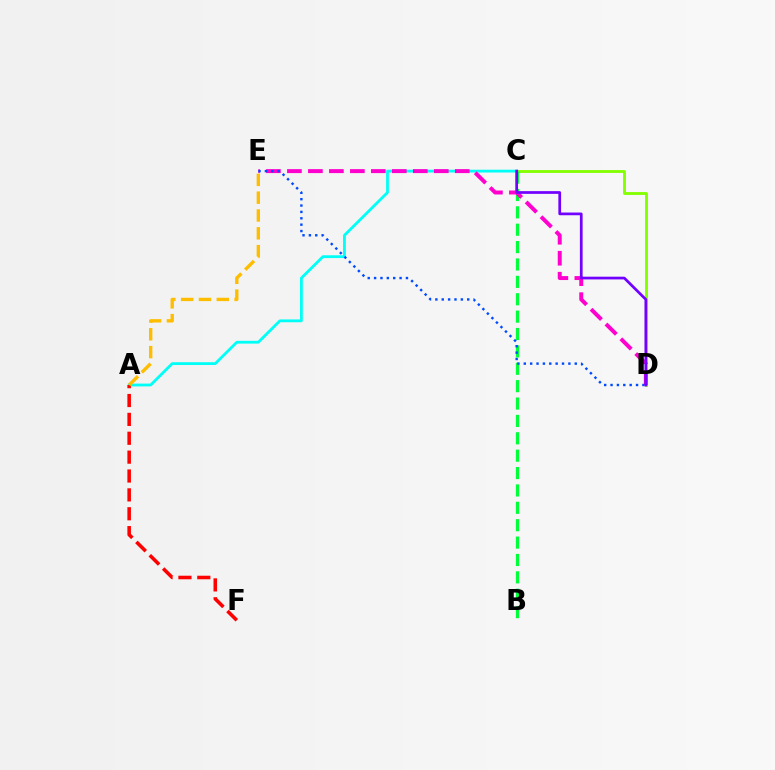{('A', 'C'): [{'color': '#00fff6', 'line_style': 'solid', 'thickness': 2.02}], ('C', 'D'): [{'color': '#84ff00', 'line_style': 'solid', 'thickness': 2.05}, {'color': '#7200ff', 'line_style': 'solid', 'thickness': 1.96}], ('B', 'C'): [{'color': '#00ff39', 'line_style': 'dashed', 'thickness': 2.36}], ('D', 'E'): [{'color': '#ff00cf', 'line_style': 'dashed', 'thickness': 2.85}, {'color': '#004bff', 'line_style': 'dotted', 'thickness': 1.73}], ('A', 'F'): [{'color': '#ff0000', 'line_style': 'dashed', 'thickness': 2.56}], ('A', 'E'): [{'color': '#ffbd00', 'line_style': 'dashed', 'thickness': 2.42}]}